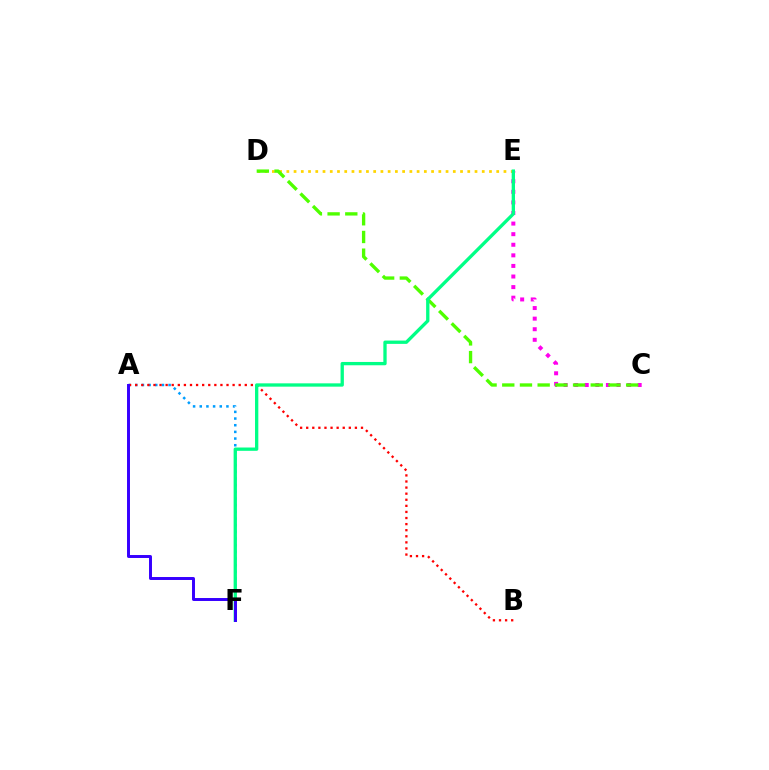{('A', 'F'): [{'color': '#009eff', 'line_style': 'dotted', 'thickness': 1.81}, {'color': '#3700ff', 'line_style': 'solid', 'thickness': 2.13}], ('A', 'B'): [{'color': '#ff0000', 'line_style': 'dotted', 'thickness': 1.65}], ('C', 'E'): [{'color': '#ff00ed', 'line_style': 'dotted', 'thickness': 2.88}], ('D', 'E'): [{'color': '#ffd500', 'line_style': 'dotted', 'thickness': 1.97}], ('C', 'D'): [{'color': '#4fff00', 'line_style': 'dashed', 'thickness': 2.4}], ('E', 'F'): [{'color': '#00ff86', 'line_style': 'solid', 'thickness': 2.38}]}